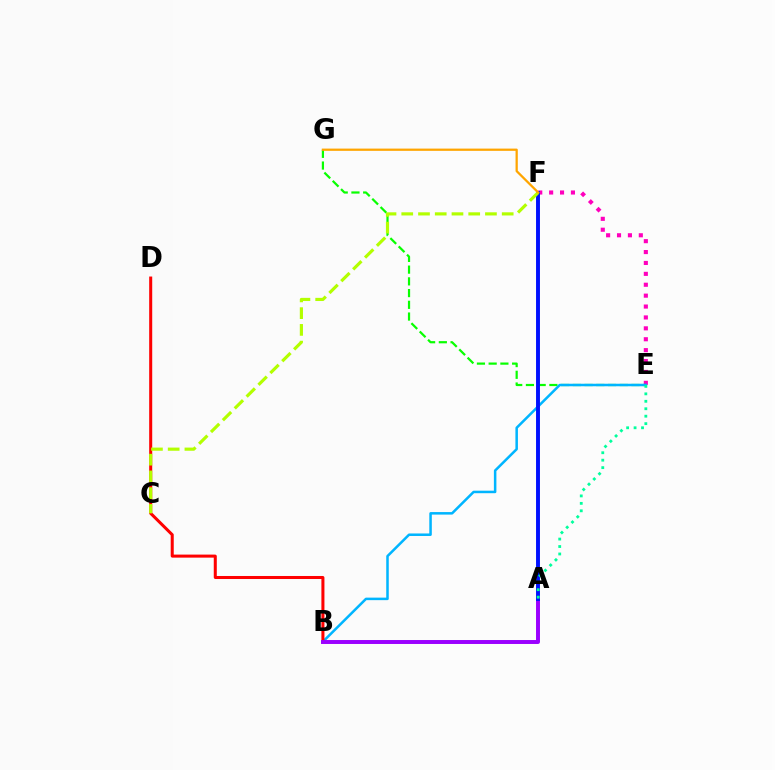{('E', 'F'): [{'color': '#ff00bd', 'line_style': 'dotted', 'thickness': 2.96}], ('E', 'G'): [{'color': '#08ff00', 'line_style': 'dashed', 'thickness': 1.59}], ('B', 'E'): [{'color': '#00b5ff', 'line_style': 'solid', 'thickness': 1.81}], ('B', 'D'): [{'color': '#ff0000', 'line_style': 'solid', 'thickness': 2.18}], ('A', 'B'): [{'color': '#9b00ff', 'line_style': 'solid', 'thickness': 2.84}], ('A', 'F'): [{'color': '#0010ff', 'line_style': 'solid', 'thickness': 2.82}], ('C', 'F'): [{'color': '#b3ff00', 'line_style': 'dashed', 'thickness': 2.27}], ('A', 'E'): [{'color': '#00ff9d', 'line_style': 'dotted', 'thickness': 2.02}], ('F', 'G'): [{'color': '#ffa500', 'line_style': 'solid', 'thickness': 1.62}]}